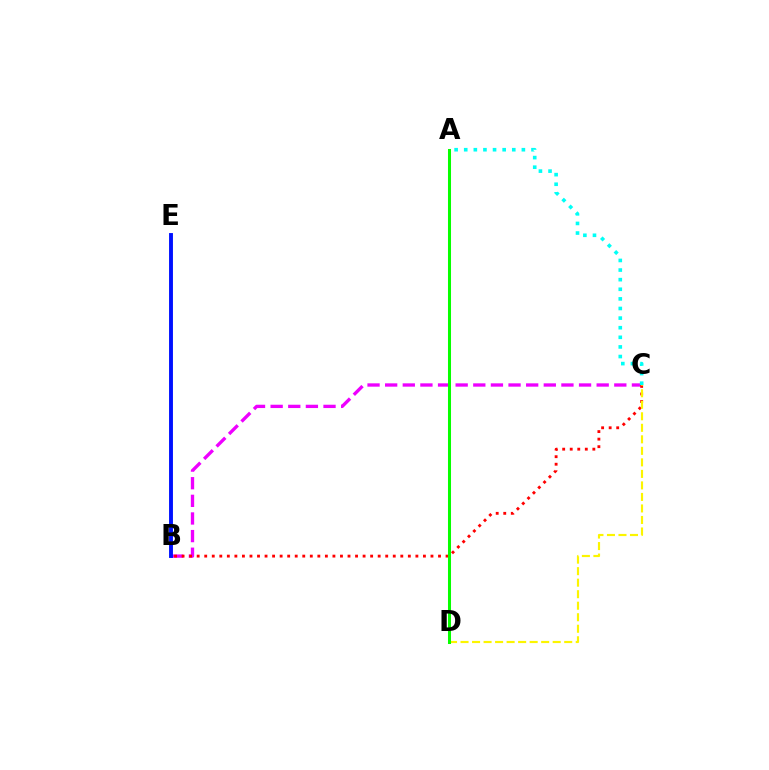{('B', 'C'): [{'color': '#ee00ff', 'line_style': 'dashed', 'thickness': 2.39}, {'color': '#ff0000', 'line_style': 'dotted', 'thickness': 2.05}], ('B', 'E'): [{'color': '#0010ff', 'line_style': 'solid', 'thickness': 2.8}], ('A', 'C'): [{'color': '#00fff6', 'line_style': 'dotted', 'thickness': 2.61}], ('C', 'D'): [{'color': '#fcf500', 'line_style': 'dashed', 'thickness': 1.56}], ('A', 'D'): [{'color': '#08ff00', 'line_style': 'solid', 'thickness': 2.18}]}